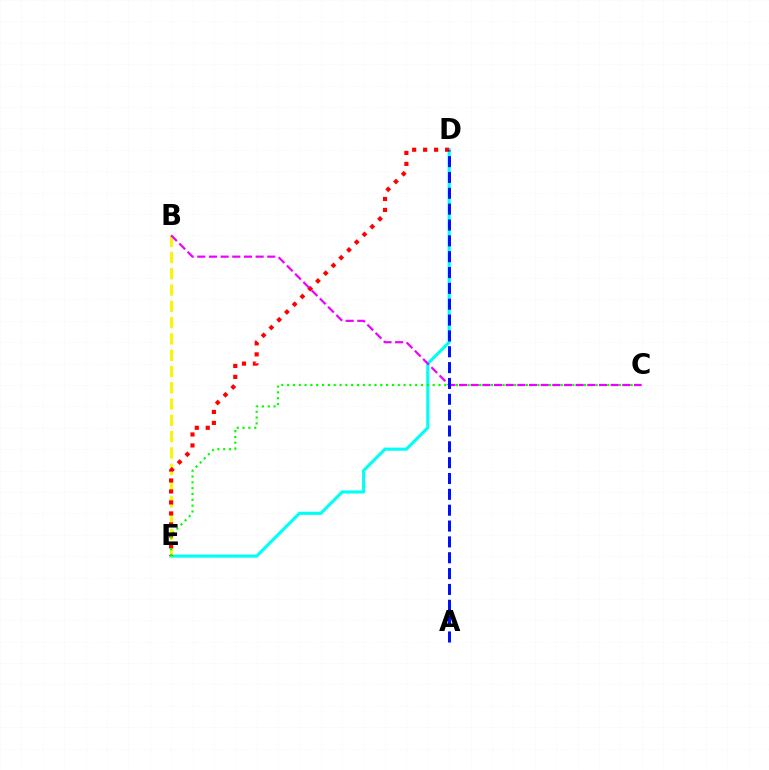{('D', 'E'): [{'color': '#00fff6', 'line_style': 'solid', 'thickness': 2.26}, {'color': '#ff0000', 'line_style': 'dotted', 'thickness': 2.98}], ('B', 'E'): [{'color': '#fcf500', 'line_style': 'dashed', 'thickness': 2.21}], ('C', 'E'): [{'color': '#08ff00', 'line_style': 'dotted', 'thickness': 1.58}], ('B', 'C'): [{'color': '#ee00ff', 'line_style': 'dashed', 'thickness': 1.58}], ('A', 'D'): [{'color': '#0010ff', 'line_style': 'dashed', 'thickness': 2.15}]}